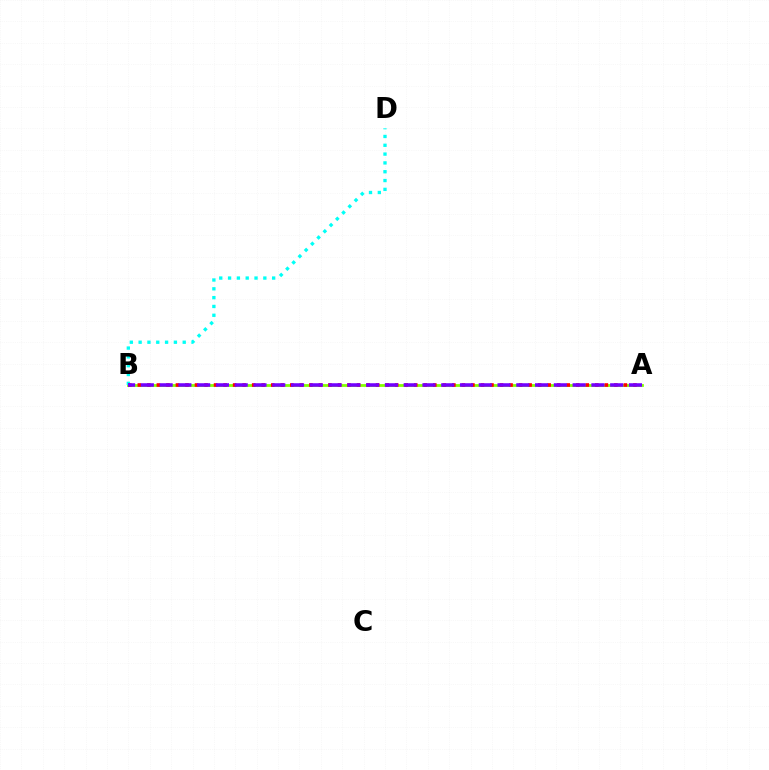{('A', 'B'): [{'color': '#84ff00', 'line_style': 'solid', 'thickness': 2.01}, {'color': '#ff0000', 'line_style': 'dotted', 'thickness': 2.59}, {'color': '#7200ff', 'line_style': 'dashed', 'thickness': 2.55}], ('B', 'D'): [{'color': '#00fff6', 'line_style': 'dotted', 'thickness': 2.4}]}